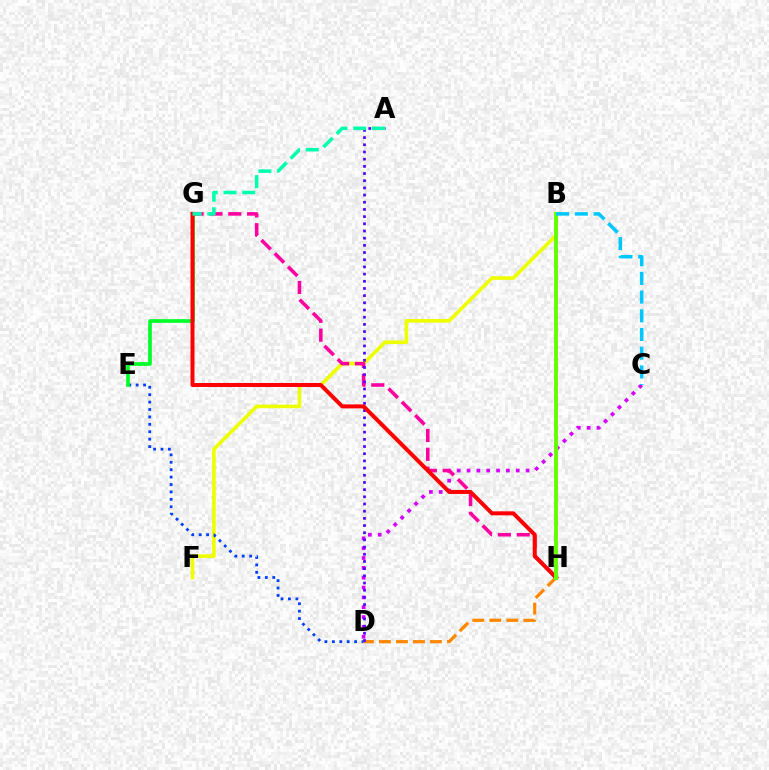{('B', 'F'): [{'color': '#eeff00', 'line_style': 'solid', 'thickness': 2.61}], ('C', 'D'): [{'color': '#d600ff', 'line_style': 'dotted', 'thickness': 2.67}], ('G', 'H'): [{'color': '#ff00a0', 'line_style': 'dashed', 'thickness': 2.56}, {'color': '#ff0000', 'line_style': 'solid', 'thickness': 2.88}], ('D', 'E'): [{'color': '#003fff', 'line_style': 'dotted', 'thickness': 2.01}], ('D', 'H'): [{'color': '#ff8800', 'line_style': 'dashed', 'thickness': 2.31}], ('A', 'D'): [{'color': '#4f00ff', 'line_style': 'dotted', 'thickness': 1.95}], ('E', 'G'): [{'color': '#00ff27', 'line_style': 'solid', 'thickness': 2.66}], ('B', 'H'): [{'color': '#66ff00', 'line_style': 'solid', 'thickness': 2.82}], ('A', 'G'): [{'color': '#00ffaf', 'line_style': 'dashed', 'thickness': 2.55}], ('B', 'C'): [{'color': '#00c7ff', 'line_style': 'dashed', 'thickness': 2.54}]}